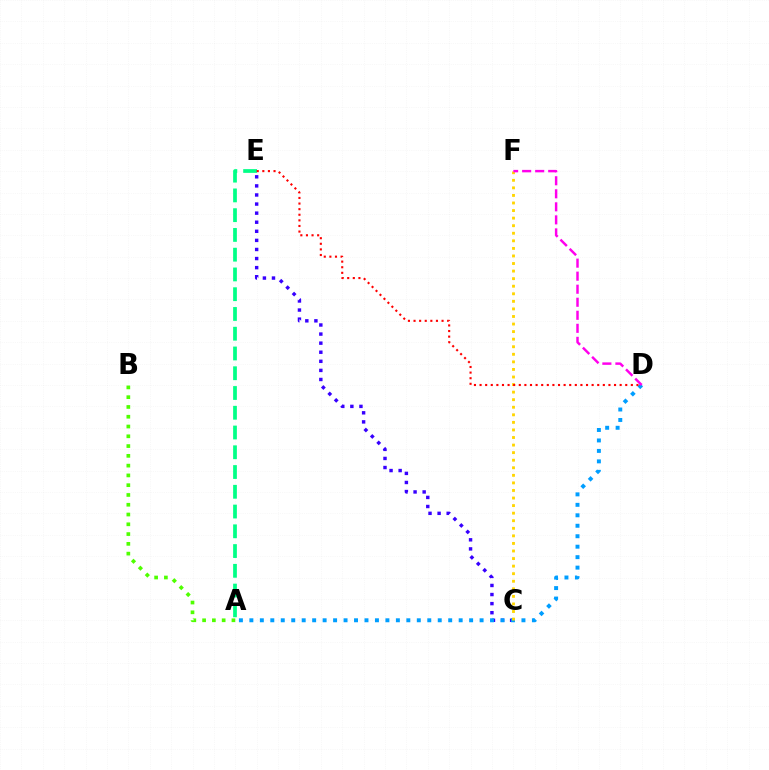{('C', 'E'): [{'color': '#3700ff', 'line_style': 'dotted', 'thickness': 2.47}], ('A', 'D'): [{'color': '#009eff', 'line_style': 'dotted', 'thickness': 2.84}], ('A', 'B'): [{'color': '#4fff00', 'line_style': 'dotted', 'thickness': 2.66}], ('C', 'F'): [{'color': '#ffd500', 'line_style': 'dotted', 'thickness': 2.06}], ('D', 'F'): [{'color': '#ff00ed', 'line_style': 'dashed', 'thickness': 1.77}], ('A', 'E'): [{'color': '#00ff86', 'line_style': 'dashed', 'thickness': 2.68}], ('D', 'E'): [{'color': '#ff0000', 'line_style': 'dotted', 'thickness': 1.52}]}